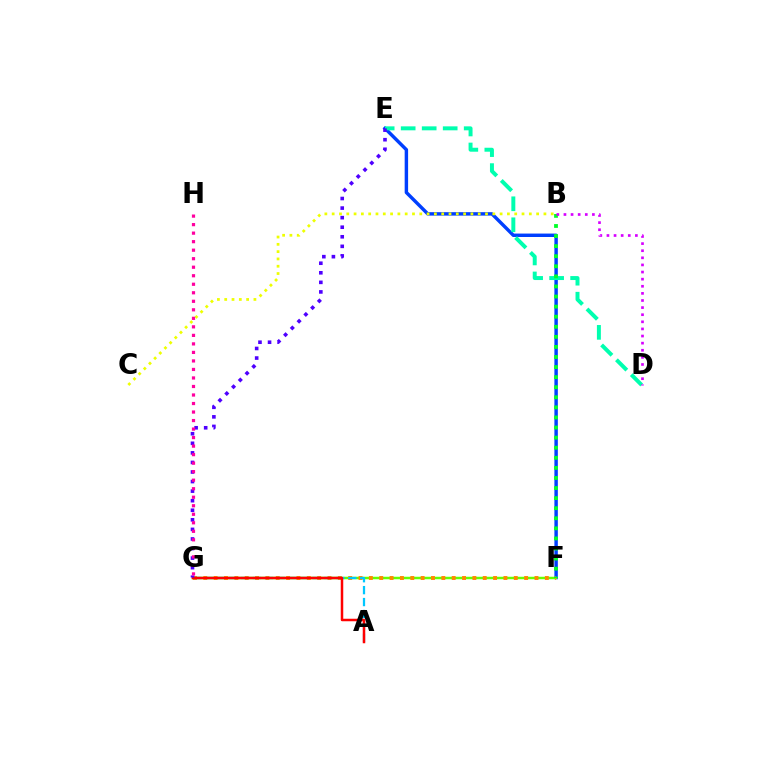{('E', 'F'): [{'color': '#003fff', 'line_style': 'solid', 'thickness': 2.47}], ('B', 'C'): [{'color': '#eeff00', 'line_style': 'dotted', 'thickness': 1.98}], ('F', 'G'): [{'color': '#66ff00', 'line_style': 'solid', 'thickness': 1.79}, {'color': '#ff8800', 'line_style': 'dotted', 'thickness': 2.81}], ('D', 'E'): [{'color': '#00ffaf', 'line_style': 'dashed', 'thickness': 2.85}], ('B', 'F'): [{'color': '#00ff27', 'line_style': 'dotted', 'thickness': 2.74}], ('A', 'G'): [{'color': '#00c7ff', 'line_style': 'dashed', 'thickness': 1.62}, {'color': '#ff0000', 'line_style': 'solid', 'thickness': 1.8}], ('B', 'D'): [{'color': '#d600ff', 'line_style': 'dotted', 'thickness': 1.93}], ('E', 'G'): [{'color': '#4f00ff', 'line_style': 'dotted', 'thickness': 2.6}], ('G', 'H'): [{'color': '#ff00a0', 'line_style': 'dotted', 'thickness': 2.31}]}